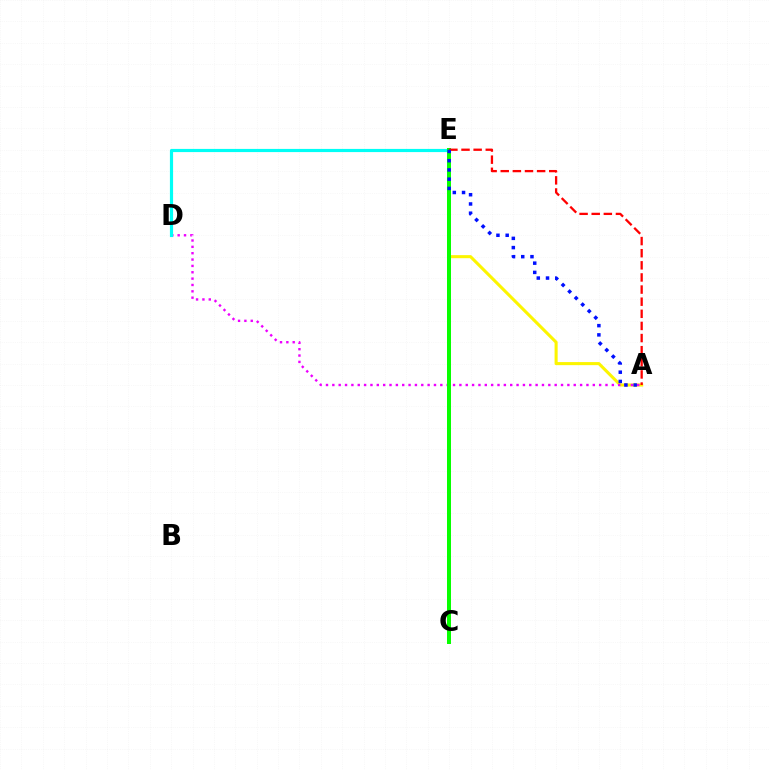{('A', 'E'): [{'color': '#fcf500', 'line_style': 'solid', 'thickness': 2.21}, {'color': '#ff0000', 'line_style': 'dashed', 'thickness': 1.65}, {'color': '#0010ff', 'line_style': 'dotted', 'thickness': 2.51}], ('A', 'D'): [{'color': '#ee00ff', 'line_style': 'dotted', 'thickness': 1.73}], ('D', 'E'): [{'color': '#00fff6', 'line_style': 'solid', 'thickness': 2.28}], ('C', 'E'): [{'color': '#08ff00', 'line_style': 'solid', 'thickness': 2.88}]}